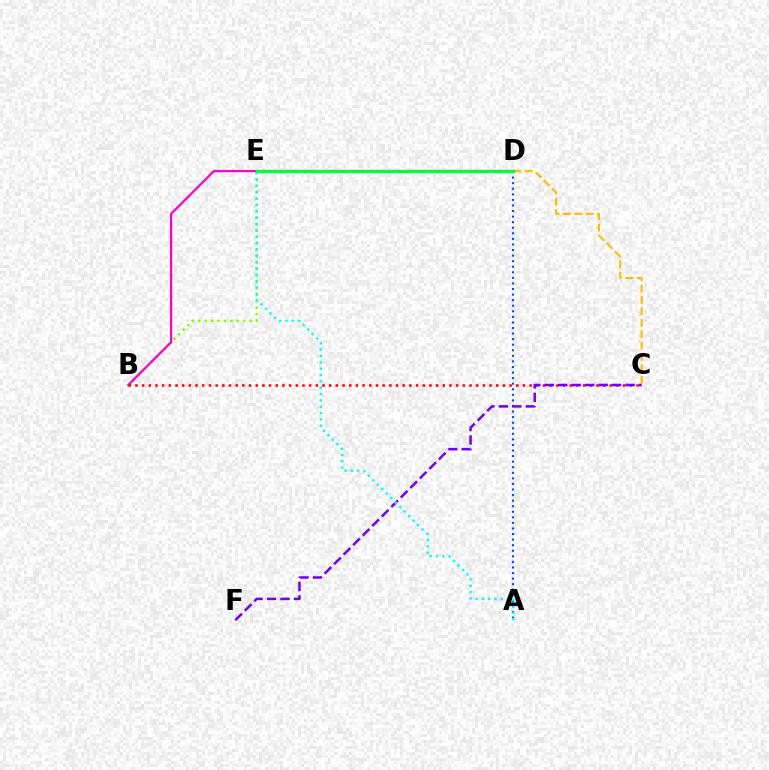{('B', 'E'): [{'color': '#84ff00', 'line_style': 'dotted', 'thickness': 1.74}, {'color': '#ff00cf', 'line_style': 'solid', 'thickness': 1.62}], ('A', 'D'): [{'color': '#004bff', 'line_style': 'dotted', 'thickness': 1.51}], ('C', 'D'): [{'color': '#ffbd00', 'line_style': 'dashed', 'thickness': 1.55}], ('D', 'E'): [{'color': '#00ff39', 'line_style': 'solid', 'thickness': 2.35}], ('B', 'C'): [{'color': '#ff0000', 'line_style': 'dotted', 'thickness': 1.82}], ('C', 'F'): [{'color': '#7200ff', 'line_style': 'dashed', 'thickness': 1.83}], ('A', 'E'): [{'color': '#00fff6', 'line_style': 'dotted', 'thickness': 1.72}]}